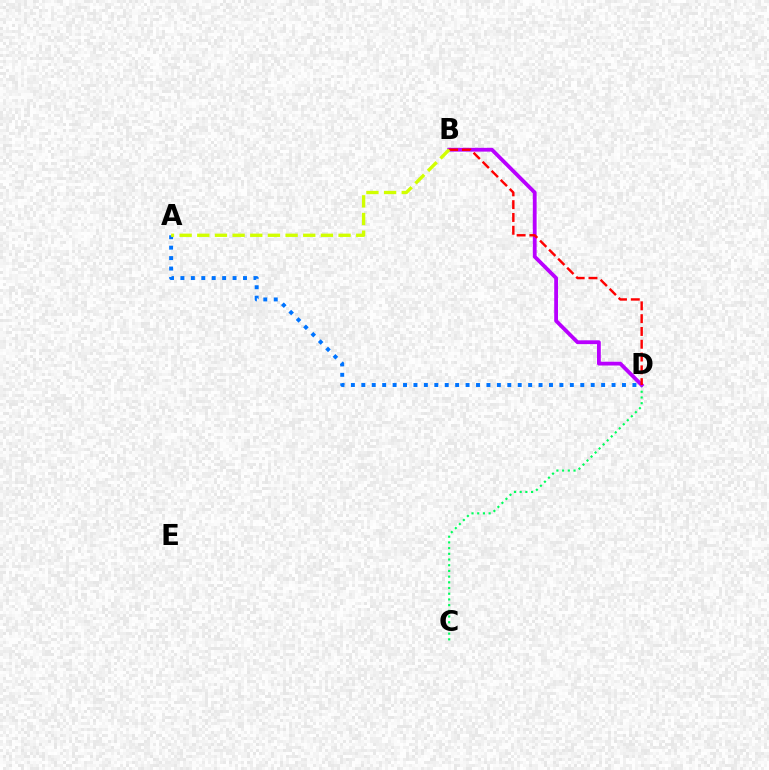{('C', 'D'): [{'color': '#00ff5c', 'line_style': 'dotted', 'thickness': 1.55}], ('A', 'D'): [{'color': '#0074ff', 'line_style': 'dotted', 'thickness': 2.83}], ('B', 'D'): [{'color': '#b900ff', 'line_style': 'solid', 'thickness': 2.74}, {'color': '#ff0000', 'line_style': 'dashed', 'thickness': 1.74}], ('A', 'B'): [{'color': '#d1ff00', 'line_style': 'dashed', 'thickness': 2.4}]}